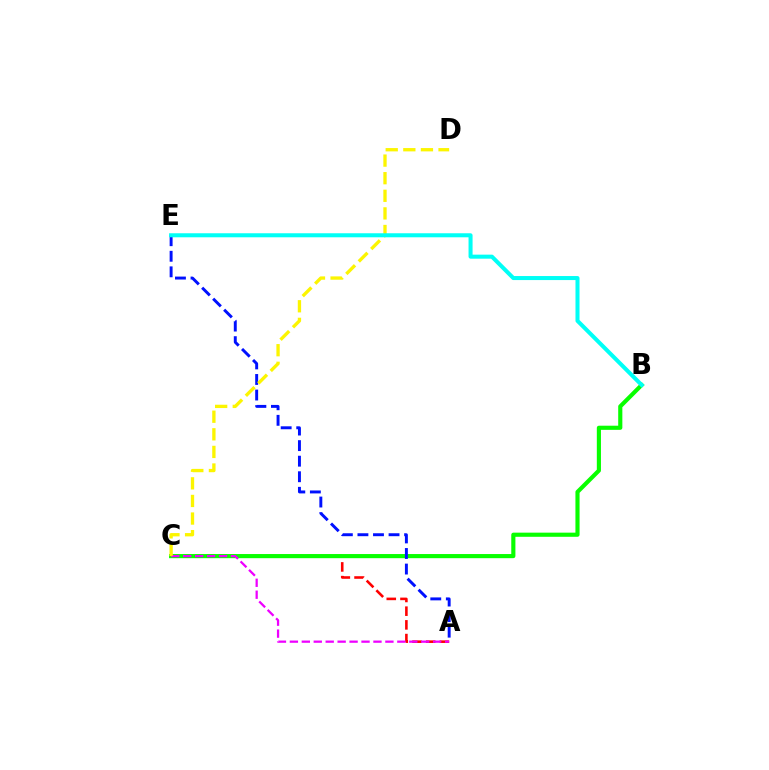{('A', 'C'): [{'color': '#ff0000', 'line_style': 'dashed', 'thickness': 1.86}, {'color': '#ee00ff', 'line_style': 'dashed', 'thickness': 1.62}], ('B', 'C'): [{'color': '#08ff00', 'line_style': 'solid', 'thickness': 2.98}], ('A', 'E'): [{'color': '#0010ff', 'line_style': 'dashed', 'thickness': 2.11}], ('C', 'D'): [{'color': '#fcf500', 'line_style': 'dashed', 'thickness': 2.39}], ('B', 'E'): [{'color': '#00fff6', 'line_style': 'solid', 'thickness': 2.9}]}